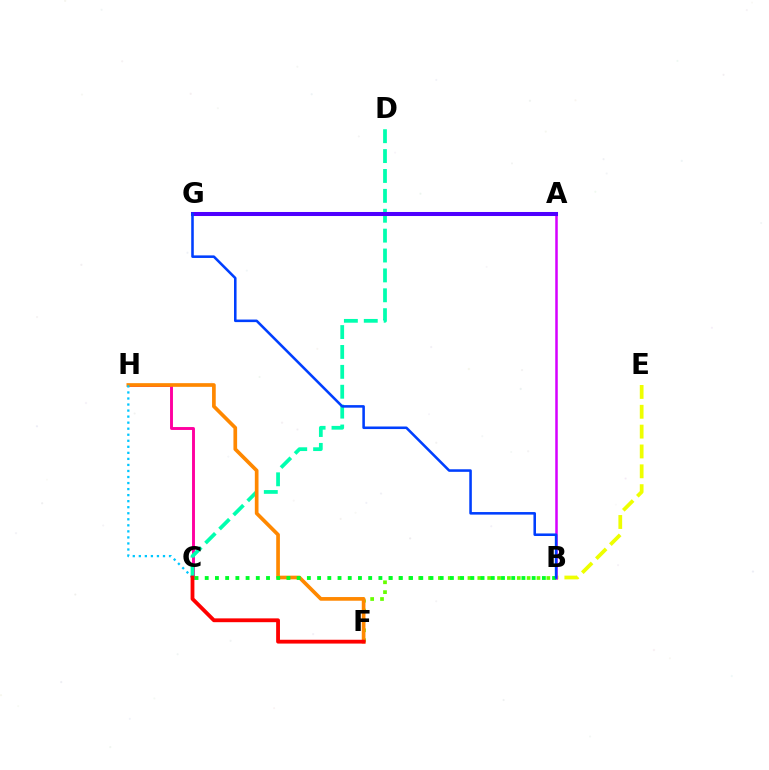{('C', 'H'): [{'color': '#ff00a0', 'line_style': 'solid', 'thickness': 2.1}, {'color': '#00c7ff', 'line_style': 'dotted', 'thickness': 1.64}], ('B', 'E'): [{'color': '#eeff00', 'line_style': 'dashed', 'thickness': 2.7}], ('C', 'D'): [{'color': '#00ffaf', 'line_style': 'dashed', 'thickness': 2.7}], ('B', 'F'): [{'color': '#66ff00', 'line_style': 'dotted', 'thickness': 2.68}], ('F', 'H'): [{'color': '#ff8800', 'line_style': 'solid', 'thickness': 2.65}], ('C', 'F'): [{'color': '#ff0000', 'line_style': 'solid', 'thickness': 2.75}], ('A', 'B'): [{'color': '#d600ff', 'line_style': 'solid', 'thickness': 1.81}], ('A', 'G'): [{'color': '#4f00ff', 'line_style': 'solid', 'thickness': 2.91}], ('B', 'C'): [{'color': '#00ff27', 'line_style': 'dotted', 'thickness': 2.78}], ('B', 'G'): [{'color': '#003fff', 'line_style': 'solid', 'thickness': 1.84}]}